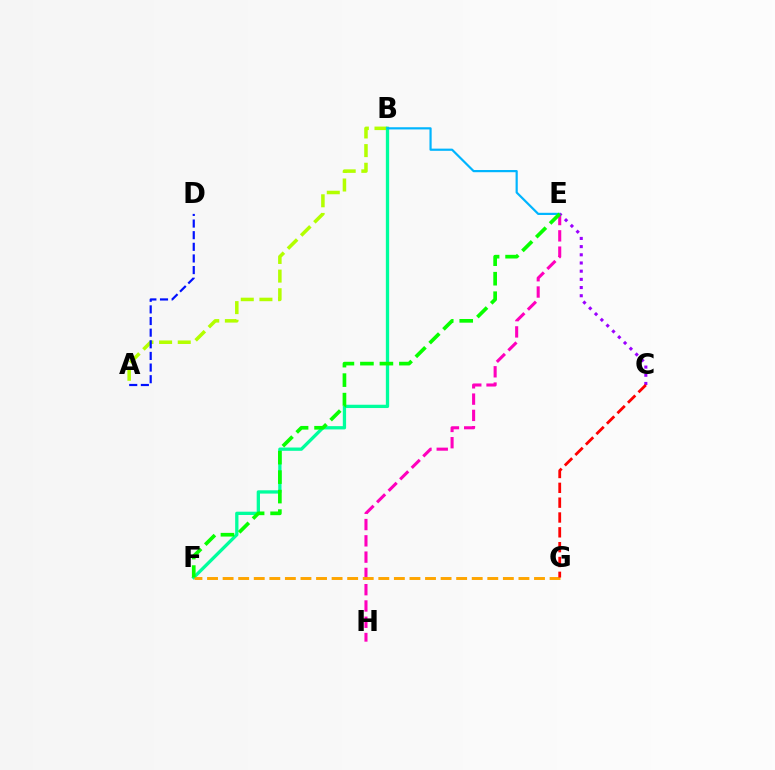{('E', 'H'): [{'color': '#ff00bd', 'line_style': 'dashed', 'thickness': 2.21}], ('A', 'B'): [{'color': '#b3ff00', 'line_style': 'dashed', 'thickness': 2.53}], ('B', 'F'): [{'color': '#00ff9d', 'line_style': 'solid', 'thickness': 2.37}], ('F', 'G'): [{'color': '#ffa500', 'line_style': 'dashed', 'thickness': 2.12}], ('A', 'D'): [{'color': '#0010ff', 'line_style': 'dashed', 'thickness': 1.58}], ('B', 'E'): [{'color': '#00b5ff', 'line_style': 'solid', 'thickness': 1.58}], ('C', 'E'): [{'color': '#9b00ff', 'line_style': 'dotted', 'thickness': 2.22}], ('E', 'F'): [{'color': '#08ff00', 'line_style': 'dashed', 'thickness': 2.65}], ('C', 'G'): [{'color': '#ff0000', 'line_style': 'dashed', 'thickness': 2.01}]}